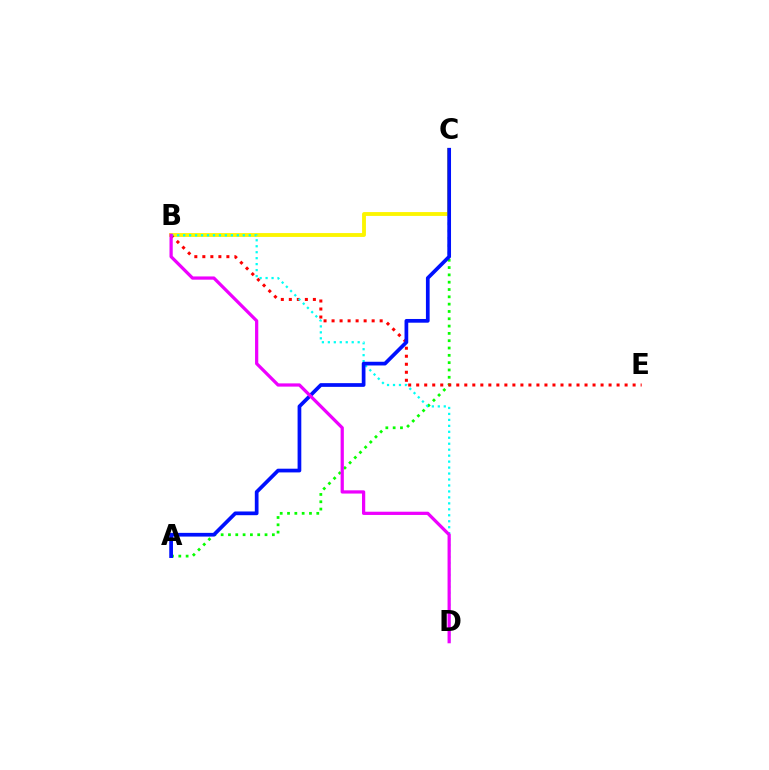{('A', 'C'): [{'color': '#08ff00', 'line_style': 'dotted', 'thickness': 1.99}, {'color': '#0010ff', 'line_style': 'solid', 'thickness': 2.67}], ('B', 'C'): [{'color': '#fcf500', 'line_style': 'solid', 'thickness': 2.77}], ('B', 'E'): [{'color': '#ff0000', 'line_style': 'dotted', 'thickness': 2.18}], ('B', 'D'): [{'color': '#00fff6', 'line_style': 'dotted', 'thickness': 1.62}, {'color': '#ee00ff', 'line_style': 'solid', 'thickness': 2.33}]}